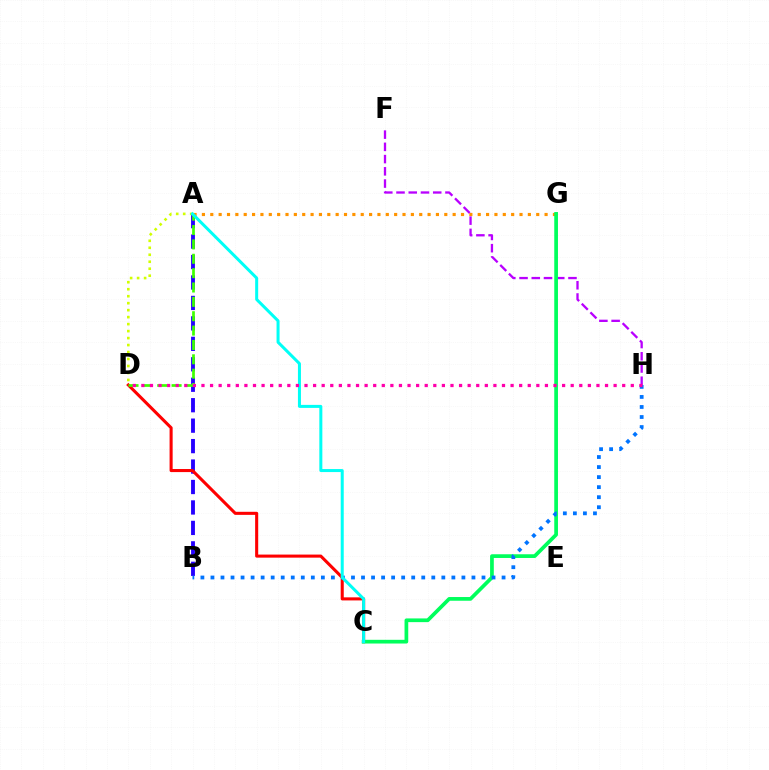{('A', 'B'): [{'color': '#2500ff', 'line_style': 'dashed', 'thickness': 2.78}], ('C', 'D'): [{'color': '#ff0000', 'line_style': 'solid', 'thickness': 2.21}], ('A', 'G'): [{'color': '#ff9400', 'line_style': 'dotted', 'thickness': 2.27}], ('F', 'H'): [{'color': '#b900ff', 'line_style': 'dashed', 'thickness': 1.66}], ('C', 'G'): [{'color': '#00ff5c', 'line_style': 'solid', 'thickness': 2.67}], ('A', 'D'): [{'color': '#d1ff00', 'line_style': 'dotted', 'thickness': 1.9}, {'color': '#3dff00', 'line_style': 'dashed', 'thickness': 1.95}], ('B', 'H'): [{'color': '#0074ff', 'line_style': 'dotted', 'thickness': 2.73}], ('A', 'C'): [{'color': '#00fff6', 'line_style': 'solid', 'thickness': 2.17}], ('D', 'H'): [{'color': '#ff00ac', 'line_style': 'dotted', 'thickness': 2.33}]}